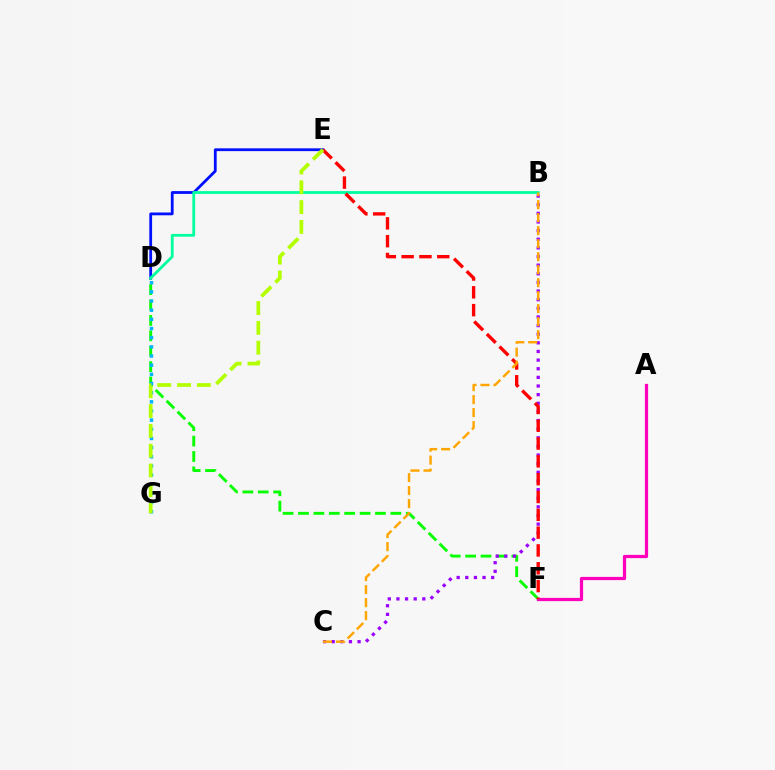{('D', 'F'): [{'color': '#08ff00', 'line_style': 'dashed', 'thickness': 2.09}], ('A', 'F'): [{'color': '#ff00bd', 'line_style': 'solid', 'thickness': 2.32}], ('B', 'C'): [{'color': '#9b00ff', 'line_style': 'dotted', 'thickness': 2.35}, {'color': '#ffa500', 'line_style': 'dashed', 'thickness': 1.77}], ('D', 'E'): [{'color': '#0010ff', 'line_style': 'solid', 'thickness': 2.01}], ('B', 'D'): [{'color': '#00ff9d', 'line_style': 'solid', 'thickness': 2.01}], ('E', 'F'): [{'color': '#ff0000', 'line_style': 'dashed', 'thickness': 2.42}], ('D', 'G'): [{'color': '#00b5ff', 'line_style': 'dotted', 'thickness': 2.49}], ('E', 'G'): [{'color': '#b3ff00', 'line_style': 'dashed', 'thickness': 2.69}]}